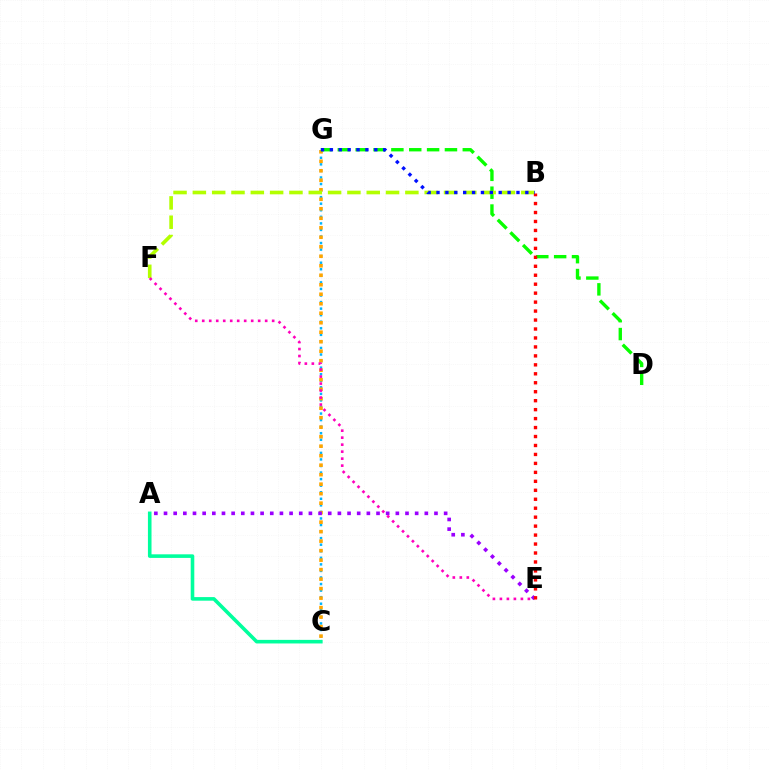{('C', 'G'): [{'color': '#00b5ff', 'line_style': 'dotted', 'thickness': 1.78}, {'color': '#ffa500', 'line_style': 'dotted', 'thickness': 2.58}], ('A', 'C'): [{'color': '#00ff9d', 'line_style': 'solid', 'thickness': 2.59}], ('A', 'E'): [{'color': '#9b00ff', 'line_style': 'dotted', 'thickness': 2.62}], ('D', 'G'): [{'color': '#08ff00', 'line_style': 'dashed', 'thickness': 2.43}], ('B', 'F'): [{'color': '#b3ff00', 'line_style': 'dashed', 'thickness': 2.62}], ('E', 'F'): [{'color': '#ff00bd', 'line_style': 'dotted', 'thickness': 1.9}], ('B', 'E'): [{'color': '#ff0000', 'line_style': 'dotted', 'thickness': 2.43}], ('B', 'G'): [{'color': '#0010ff', 'line_style': 'dotted', 'thickness': 2.41}]}